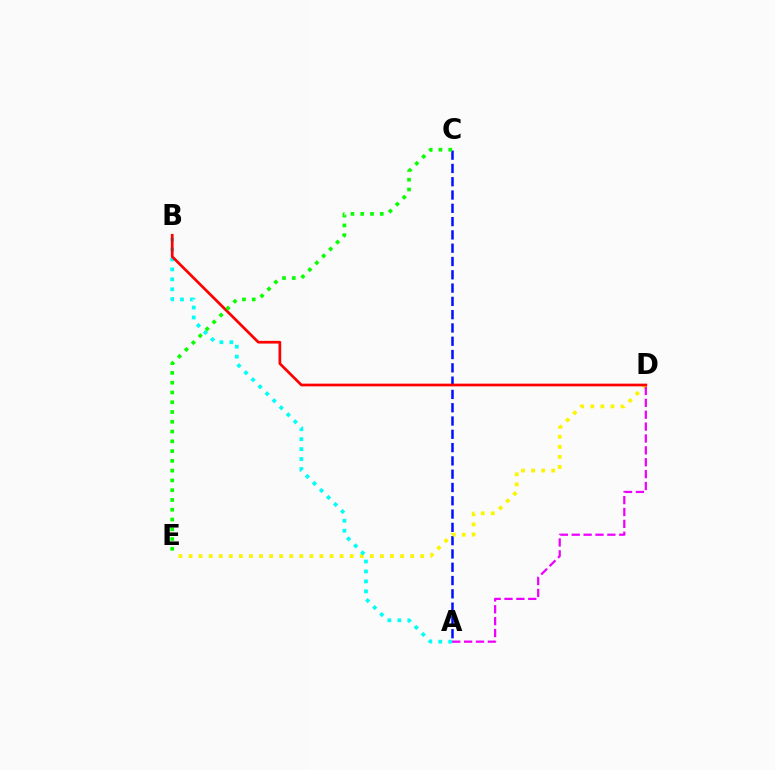{('A', 'C'): [{'color': '#0010ff', 'line_style': 'dashed', 'thickness': 1.81}], ('D', 'E'): [{'color': '#fcf500', 'line_style': 'dotted', 'thickness': 2.74}], ('A', 'D'): [{'color': '#ee00ff', 'line_style': 'dashed', 'thickness': 1.61}], ('A', 'B'): [{'color': '#00fff6', 'line_style': 'dotted', 'thickness': 2.7}], ('B', 'D'): [{'color': '#ff0000', 'line_style': 'solid', 'thickness': 1.95}], ('C', 'E'): [{'color': '#08ff00', 'line_style': 'dotted', 'thickness': 2.66}]}